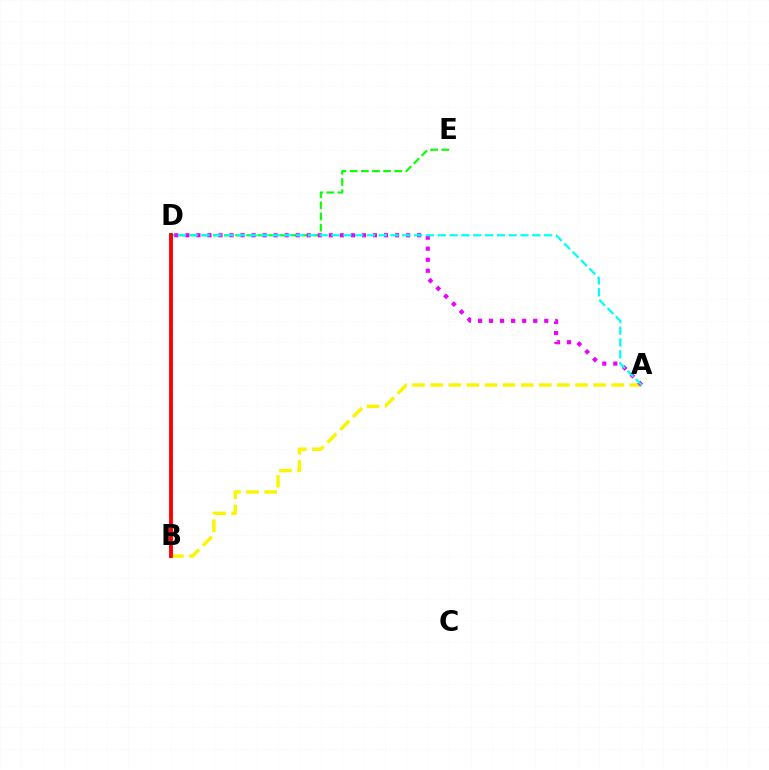{('A', 'B'): [{'color': '#fcf500', 'line_style': 'dashed', 'thickness': 2.46}], ('B', 'D'): [{'color': '#0010ff', 'line_style': 'solid', 'thickness': 1.72}, {'color': '#ff0000', 'line_style': 'solid', 'thickness': 2.78}], ('D', 'E'): [{'color': '#08ff00', 'line_style': 'dashed', 'thickness': 1.52}], ('A', 'D'): [{'color': '#ee00ff', 'line_style': 'dotted', 'thickness': 3.0}, {'color': '#00fff6', 'line_style': 'dashed', 'thickness': 1.6}]}